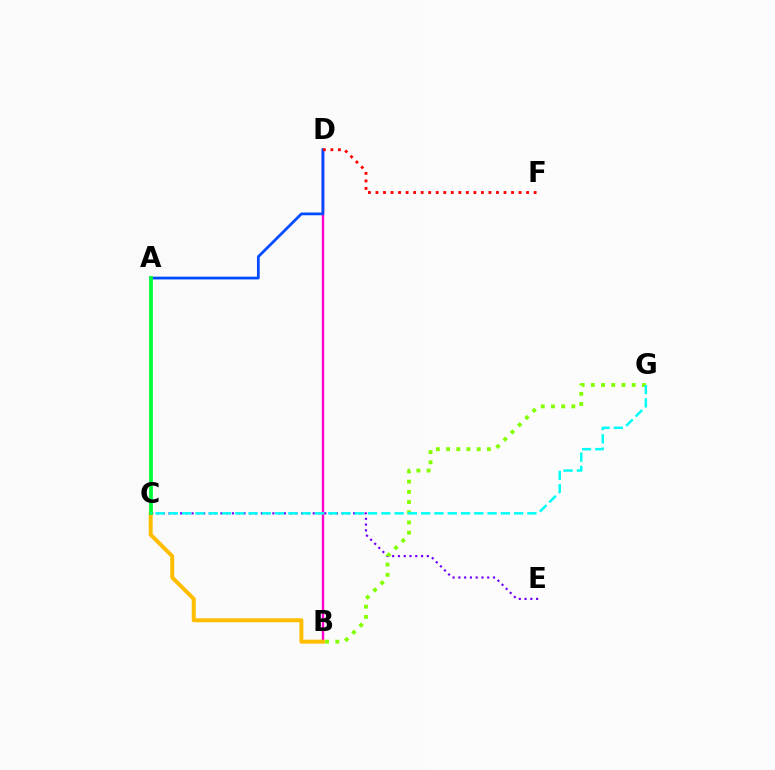{('B', 'D'): [{'color': '#ff00cf', 'line_style': 'solid', 'thickness': 1.72}], ('C', 'E'): [{'color': '#7200ff', 'line_style': 'dotted', 'thickness': 1.57}], ('B', 'G'): [{'color': '#84ff00', 'line_style': 'dotted', 'thickness': 2.77}], ('B', 'C'): [{'color': '#ffbd00', 'line_style': 'solid', 'thickness': 2.86}], ('A', 'D'): [{'color': '#004bff', 'line_style': 'solid', 'thickness': 1.99}], ('A', 'C'): [{'color': '#00ff39', 'line_style': 'solid', 'thickness': 2.71}], ('D', 'F'): [{'color': '#ff0000', 'line_style': 'dotted', 'thickness': 2.05}], ('C', 'G'): [{'color': '#00fff6', 'line_style': 'dashed', 'thickness': 1.8}]}